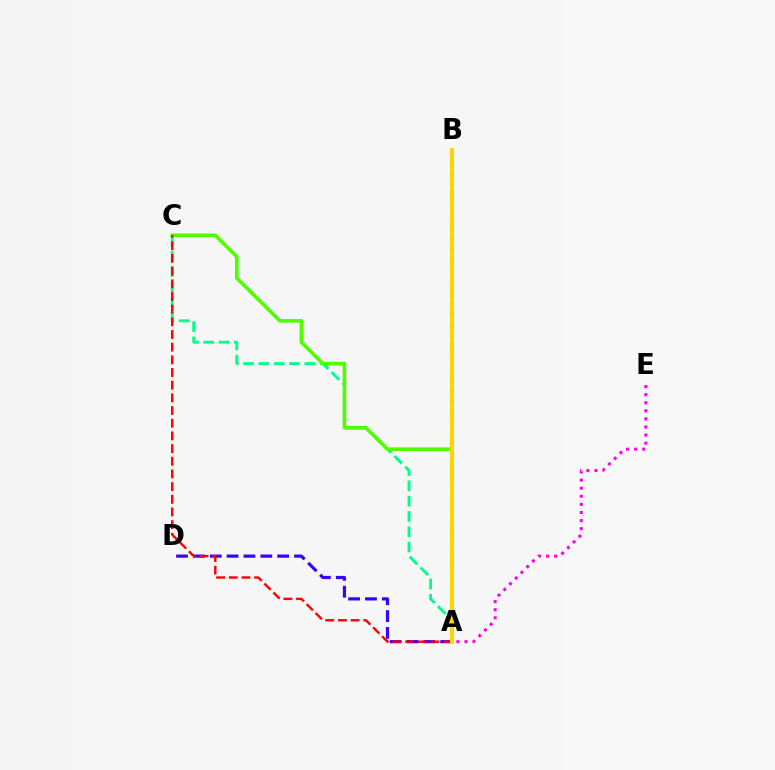{('A', 'E'): [{'color': '#ff00ed', 'line_style': 'dotted', 'thickness': 2.2}], ('A', 'C'): [{'color': '#00ff86', 'line_style': 'dashed', 'thickness': 2.08}, {'color': '#4fff00', 'line_style': 'solid', 'thickness': 2.61}, {'color': '#ff0000', 'line_style': 'dashed', 'thickness': 1.72}], ('A', 'D'): [{'color': '#3700ff', 'line_style': 'dashed', 'thickness': 2.29}], ('A', 'B'): [{'color': '#009eff', 'line_style': 'dashed', 'thickness': 2.94}, {'color': '#ffd500', 'line_style': 'solid', 'thickness': 2.84}]}